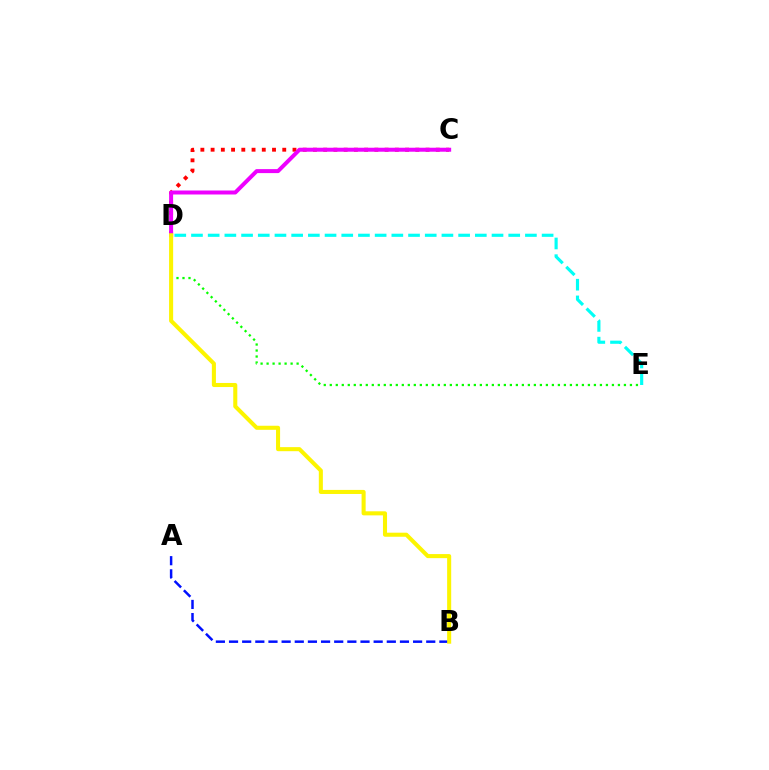{('D', 'E'): [{'color': '#00fff6', 'line_style': 'dashed', 'thickness': 2.27}, {'color': '#08ff00', 'line_style': 'dotted', 'thickness': 1.63}], ('C', 'D'): [{'color': '#ff0000', 'line_style': 'dotted', 'thickness': 2.78}, {'color': '#ee00ff', 'line_style': 'solid', 'thickness': 2.87}], ('A', 'B'): [{'color': '#0010ff', 'line_style': 'dashed', 'thickness': 1.79}], ('B', 'D'): [{'color': '#fcf500', 'line_style': 'solid', 'thickness': 2.92}]}